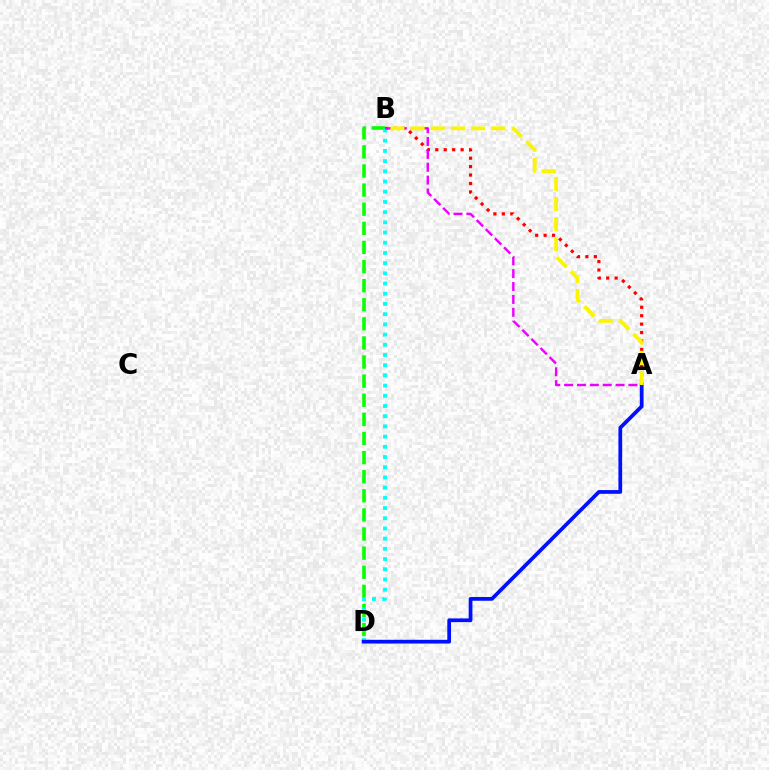{('A', 'B'): [{'color': '#ff0000', 'line_style': 'dotted', 'thickness': 2.29}, {'color': '#ee00ff', 'line_style': 'dashed', 'thickness': 1.75}, {'color': '#fcf500', 'line_style': 'dashed', 'thickness': 2.74}], ('B', 'D'): [{'color': '#08ff00', 'line_style': 'dashed', 'thickness': 2.6}, {'color': '#00fff6', 'line_style': 'dotted', 'thickness': 2.77}], ('A', 'D'): [{'color': '#0010ff', 'line_style': 'solid', 'thickness': 2.69}]}